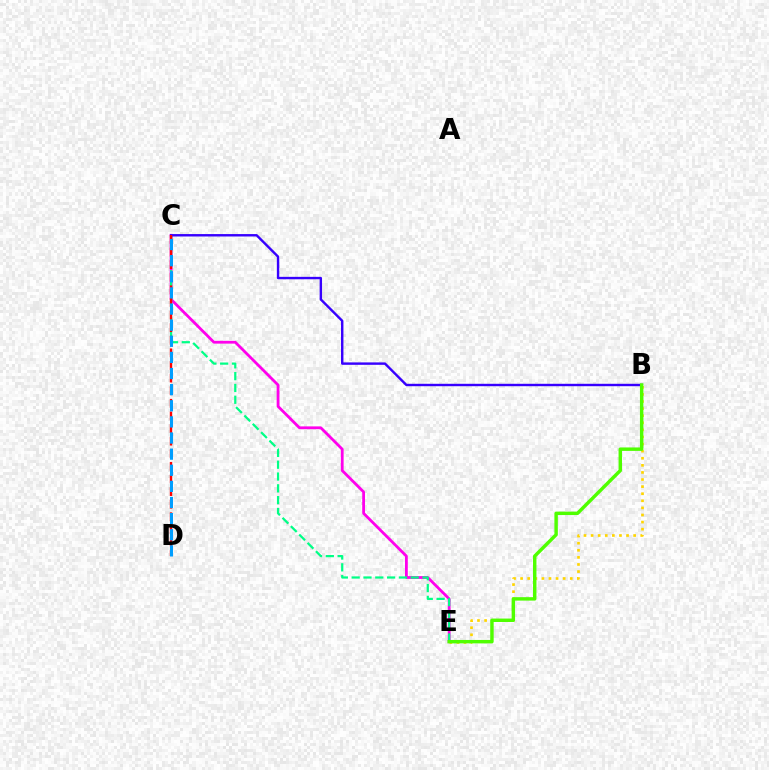{('B', 'E'): [{'color': '#ffd500', 'line_style': 'dotted', 'thickness': 1.93}, {'color': '#4fff00', 'line_style': 'solid', 'thickness': 2.47}], ('C', 'E'): [{'color': '#ff00ed', 'line_style': 'solid', 'thickness': 2.01}, {'color': '#00ff86', 'line_style': 'dashed', 'thickness': 1.6}], ('B', 'C'): [{'color': '#3700ff', 'line_style': 'solid', 'thickness': 1.74}], ('C', 'D'): [{'color': '#ff0000', 'line_style': 'dashed', 'thickness': 1.71}, {'color': '#009eff', 'line_style': 'dashed', 'thickness': 2.19}]}